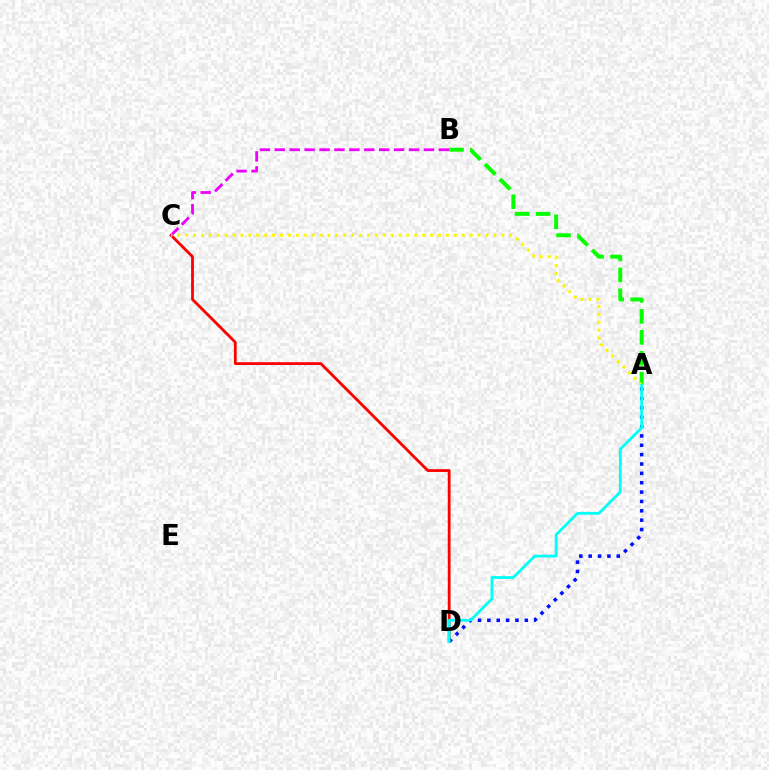{('A', 'B'): [{'color': '#08ff00', 'line_style': 'dashed', 'thickness': 2.85}], ('C', 'D'): [{'color': '#ff0000', 'line_style': 'solid', 'thickness': 2.02}], ('A', 'D'): [{'color': '#0010ff', 'line_style': 'dotted', 'thickness': 2.54}, {'color': '#00fff6', 'line_style': 'solid', 'thickness': 2.0}], ('B', 'C'): [{'color': '#ee00ff', 'line_style': 'dashed', 'thickness': 2.03}], ('A', 'C'): [{'color': '#fcf500', 'line_style': 'dotted', 'thickness': 2.15}]}